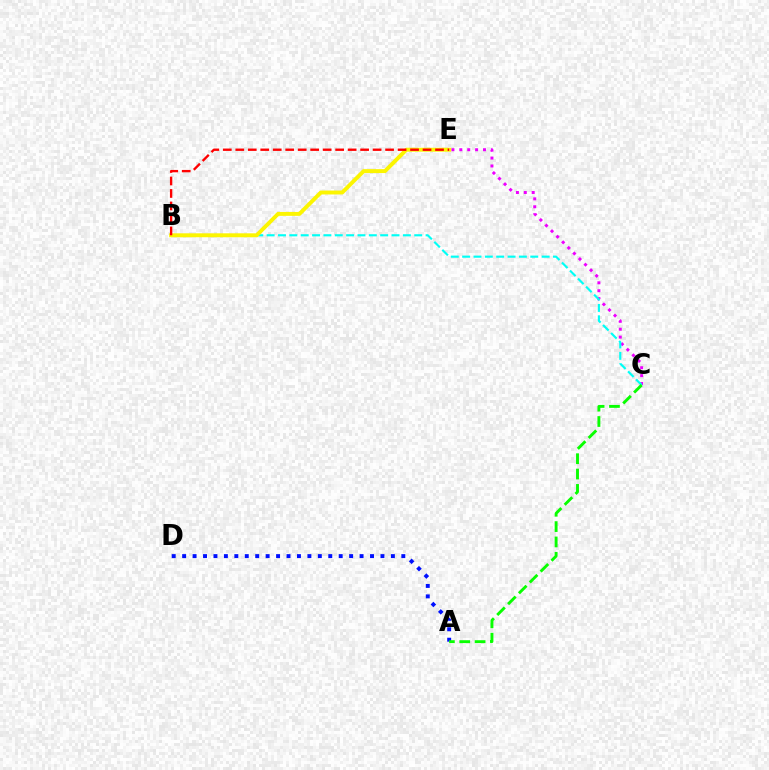{('C', 'E'): [{'color': '#ee00ff', 'line_style': 'dotted', 'thickness': 2.14}], ('B', 'C'): [{'color': '#00fff6', 'line_style': 'dashed', 'thickness': 1.54}], ('A', 'D'): [{'color': '#0010ff', 'line_style': 'dotted', 'thickness': 2.84}], ('B', 'E'): [{'color': '#fcf500', 'line_style': 'solid', 'thickness': 2.83}, {'color': '#ff0000', 'line_style': 'dashed', 'thickness': 1.7}], ('A', 'C'): [{'color': '#08ff00', 'line_style': 'dashed', 'thickness': 2.09}]}